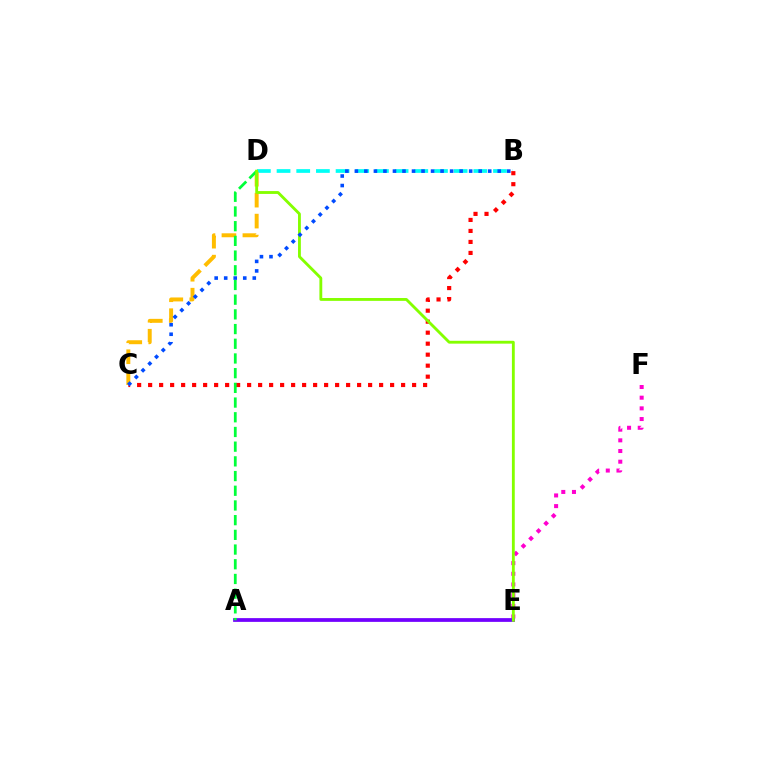{('B', 'D'): [{'color': '#00fff6', 'line_style': 'dashed', 'thickness': 2.67}], ('B', 'C'): [{'color': '#ff0000', 'line_style': 'dotted', 'thickness': 2.99}, {'color': '#004bff', 'line_style': 'dotted', 'thickness': 2.59}], ('E', 'F'): [{'color': '#ff00cf', 'line_style': 'dotted', 'thickness': 2.9}], ('A', 'E'): [{'color': '#7200ff', 'line_style': 'solid', 'thickness': 2.7}], ('C', 'D'): [{'color': '#ffbd00', 'line_style': 'dashed', 'thickness': 2.85}], ('A', 'D'): [{'color': '#00ff39', 'line_style': 'dashed', 'thickness': 2.0}], ('D', 'E'): [{'color': '#84ff00', 'line_style': 'solid', 'thickness': 2.05}]}